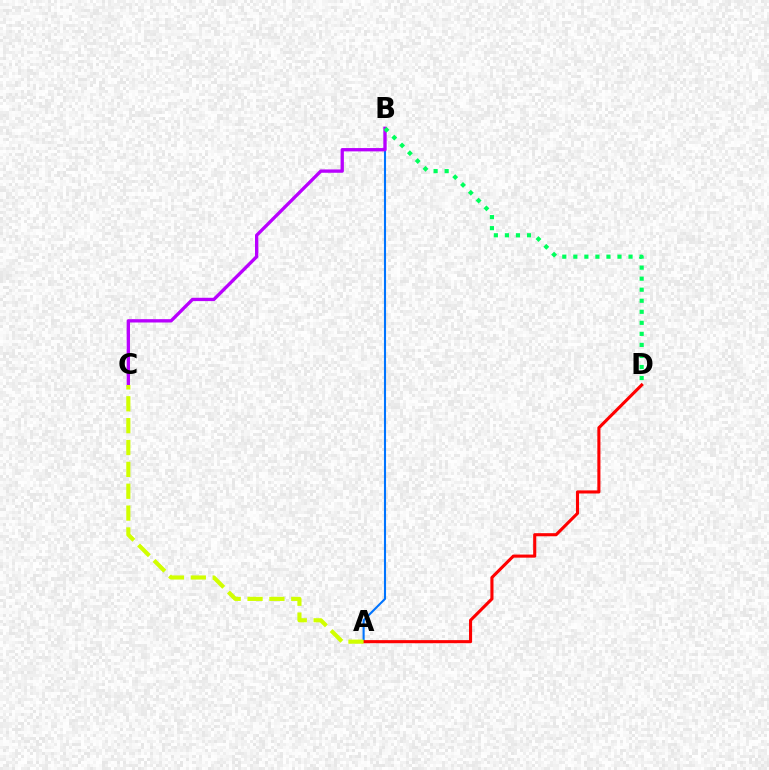{('A', 'B'): [{'color': '#0074ff', 'line_style': 'solid', 'thickness': 1.51}], ('A', 'D'): [{'color': '#ff0000', 'line_style': 'solid', 'thickness': 2.23}], ('B', 'C'): [{'color': '#b900ff', 'line_style': 'solid', 'thickness': 2.39}], ('A', 'C'): [{'color': '#d1ff00', 'line_style': 'dashed', 'thickness': 2.97}], ('B', 'D'): [{'color': '#00ff5c', 'line_style': 'dotted', 'thickness': 3.0}]}